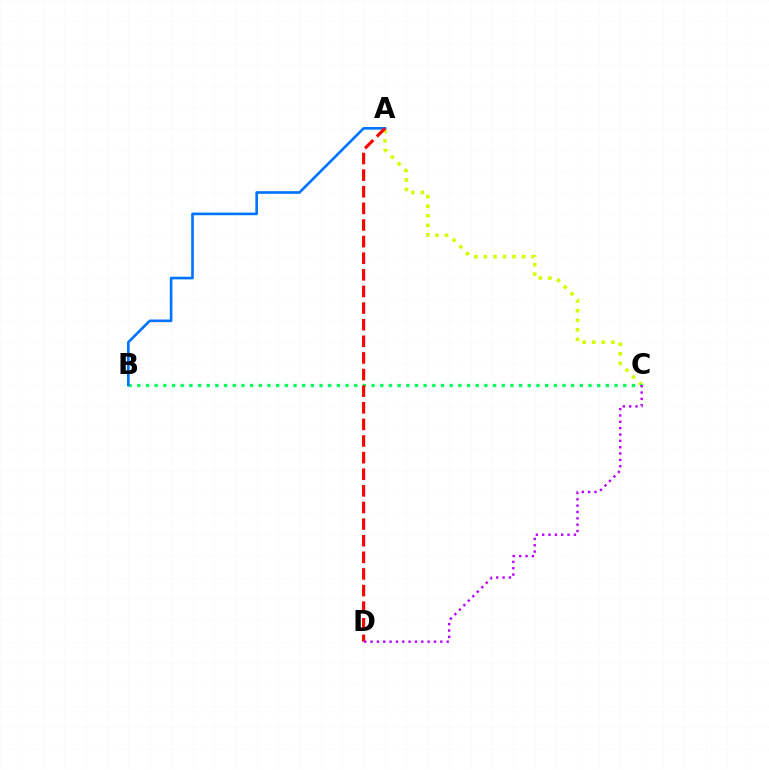{('A', 'C'): [{'color': '#d1ff00', 'line_style': 'dotted', 'thickness': 2.59}], ('B', 'C'): [{'color': '#00ff5c', 'line_style': 'dotted', 'thickness': 2.36}], ('A', 'B'): [{'color': '#0074ff', 'line_style': 'solid', 'thickness': 1.9}], ('A', 'D'): [{'color': '#ff0000', 'line_style': 'dashed', 'thickness': 2.26}], ('C', 'D'): [{'color': '#b900ff', 'line_style': 'dotted', 'thickness': 1.72}]}